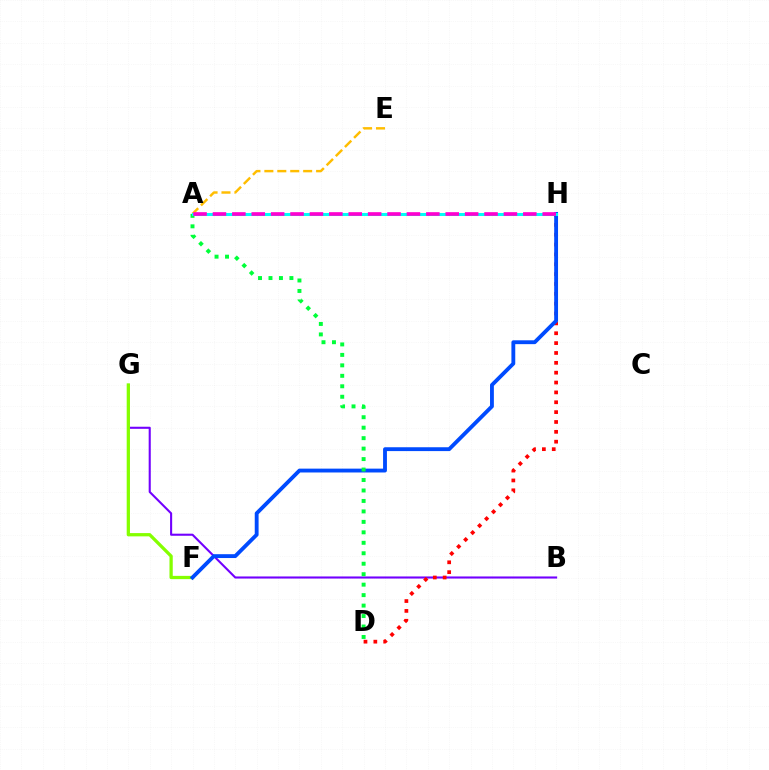{('B', 'G'): [{'color': '#7200ff', 'line_style': 'solid', 'thickness': 1.5}], ('A', 'E'): [{'color': '#ffbd00', 'line_style': 'dashed', 'thickness': 1.76}], ('F', 'G'): [{'color': '#84ff00', 'line_style': 'solid', 'thickness': 2.35}], ('D', 'H'): [{'color': '#ff0000', 'line_style': 'dotted', 'thickness': 2.68}], ('F', 'H'): [{'color': '#004bff', 'line_style': 'solid', 'thickness': 2.77}], ('A', 'D'): [{'color': '#00ff39', 'line_style': 'dotted', 'thickness': 2.84}], ('A', 'H'): [{'color': '#00fff6', 'line_style': 'solid', 'thickness': 2.18}, {'color': '#ff00cf', 'line_style': 'dashed', 'thickness': 2.64}]}